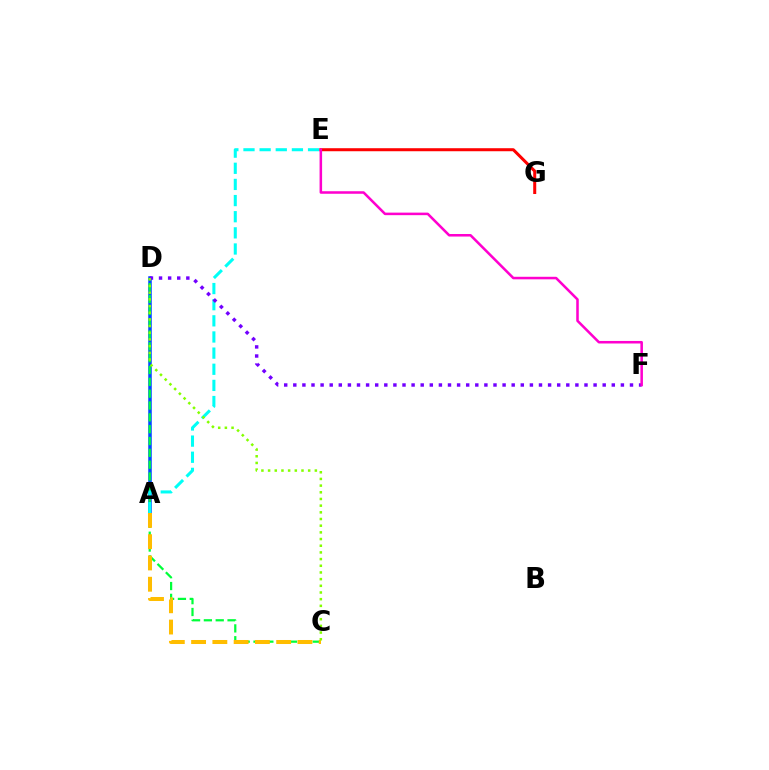{('A', 'D'): [{'color': '#004bff', 'line_style': 'solid', 'thickness': 2.54}], ('C', 'D'): [{'color': '#00ff39', 'line_style': 'dashed', 'thickness': 1.61}, {'color': '#84ff00', 'line_style': 'dotted', 'thickness': 1.81}], ('E', 'G'): [{'color': '#ff0000', 'line_style': 'solid', 'thickness': 2.18}], ('A', 'E'): [{'color': '#00fff6', 'line_style': 'dashed', 'thickness': 2.19}], ('D', 'F'): [{'color': '#7200ff', 'line_style': 'dotted', 'thickness': 2.47}], ('A', 'C'): [{'color': '#ffbd00', 'line_style': 'dashed', 'thickness': 2.89}], ('E', 'F'): [{'color': '#ff00cf', 'line_style': 'solid', 'thickness': 1.83}]}